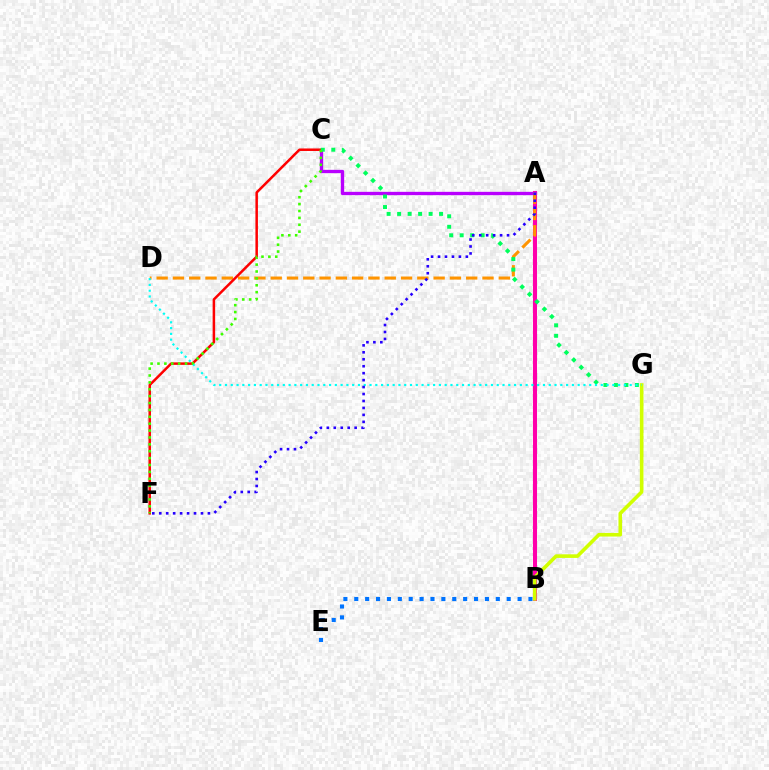{('A', 'B'): [{'color': '#ff00ac', 'line_style': 'solid', 'thickness': 2.93}], ('B', 'E'): [{'color': '#0074ff', 'line_style': 'dotted', 'thickness': 2.96}], ('A', 'C'): [{'color': '#b900ff', 'line_style': 'solid', 'thickness': 2.4}], ('A', 'D'): [{'color': '#ff9400', 'line_style': 'dashed', 'thickness': 2.21}], ('B', 'G'): [{'color': '#d1ff00', 'line_style': 'solid', 'thickness': 2.6}], ('C', 'F'): [{'color': '#ff0000', 'line_style': 'solid', 'thickness': 1.81}, {'color': '#3dff00', 'line_style': 'dotted', 'thickness': 1.87}], ('C', 'G'): [{'color': '#00ff5c', 'line_style': 'dotted', 'thickness': 2.85}], ('D', 'G'): [{'color': '#00fff6', 'line_style': 'dotted', 'thickness': 1.57}], ('A', 'F'): [{'color': '#2500ff', 'line_style': 'dotted', 'thickness': 1.89}]}